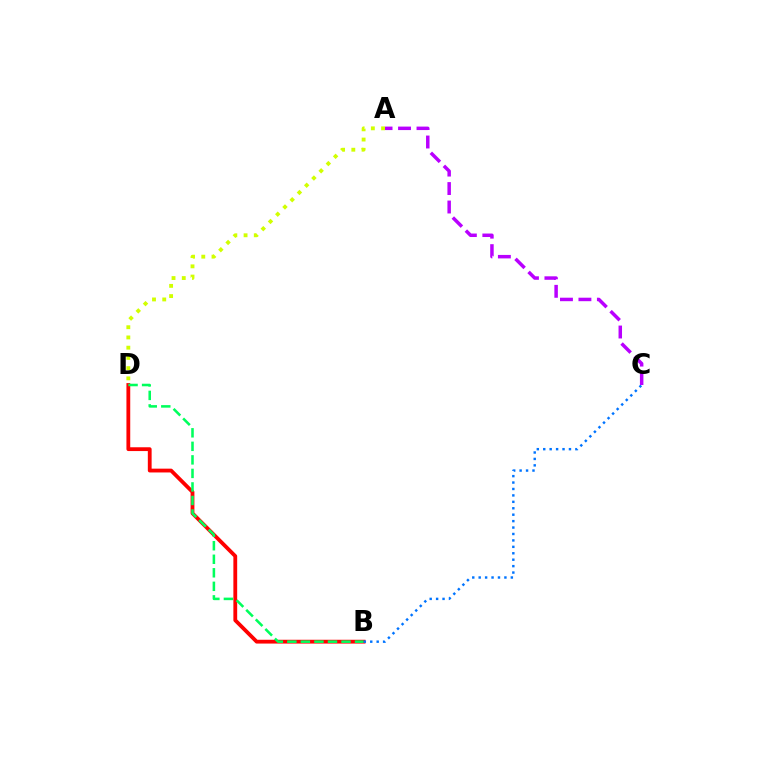{('B', 'D'): [{'color': '#ff0000', 'line_style': 'solid', 'thickness': 2.74}, {'color': '#00ff5c', 'line_style': 'dashed', 'thickness': 1.84}], ('B', 'C'): [{'color': '#0074ff', 'line_style': 'dotted', 'thickness': 1.75}], ('A', 'C'): [{'color': '#b900ff', 'line_style': 'dashed', 'thickness': 2.51}], ('A', 'D'): [{'color': '#d1ff00', 'line_style': 'dotted', 'thickness': 2.78}]}